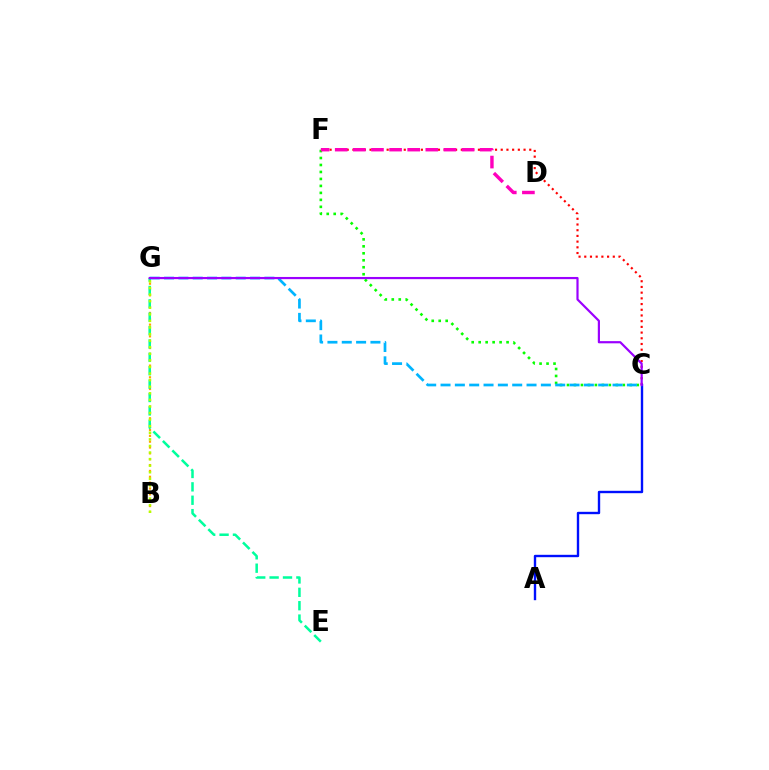{('B', 'G'): [{'color': '#ffa500', 'line_style': 'dotted', 'thickness': 1.59}, {'color': '#b3ff00', 'line_style': 'dotted', 'thickness': 1.79}], ('E', 'G'): [{'color': '#00ff9d', 'line_style': 'dashed', 'thickness': 1.82}], ('C', 'F'): [{'color': '#ff0000', 'line_style': 'dotted', 'thickness': 1.55}, {'color': '#08ff00', 'line_style': 'dotted', 'thickness': 1.9}], ('A', 'C'): [{'color': '#0010ff', 'line_style': 'solid', 'thickness': 1.72}], ('C', 'G'): [{'color': '#00b5ff', 'line_style': 'dashed', 'thickness': 1.95}, {'color': '#9b00ff', 'line_style': 'solid', 'thickness': 1.58}], ('D', 'F'): [{'color': '#ff00bd', 'line_style': 'dashed', 'thickness': 2.46}]}